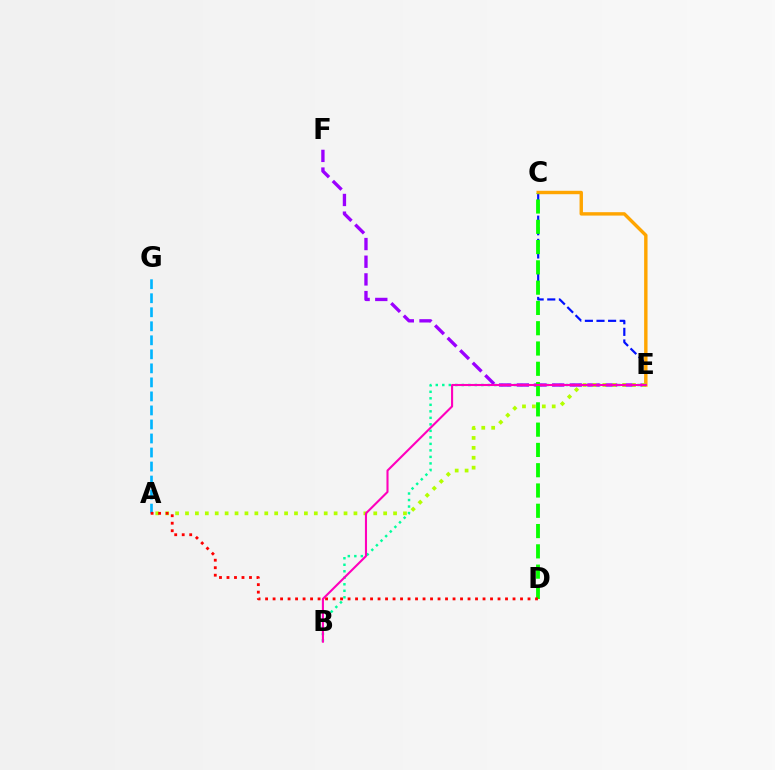{('C', 'E'): [{'color': '#0010ff', 'line_style': 'dashed', 'thickness': 1.58}, {'color': '#ffa500', 'line_style': 'solid', 'thickness': 2.45}], ('A', 'G'): [{'color': '#00b5ff', 'line_style': 'dashed', 'thickness': 1.91}], ('B', 'E'): [{'color': '#00ff9d', 'line_style': 'dotted', 'thickness': 1.77}, {'color': '#ff00bd', 'line_style': 'solid', 'thickness': 1.51}], ('E', 'F'): [{'color': '#9b00ff', 'line_style': 'dashed', 'thickness': 2.4}], ('C', 'D'): [{'color': '#08ff00', 'line_style': 'dashed', 'thickness': 2.76}], ('A', 'E'): [{'color': '#b3ff00', 'line_style': 'dotted', 'thickness': 2.69}], ('A', 'D'): [{'color': '#ff0000', 'line_style': 'dotted', 'thickness': 2.04}]}